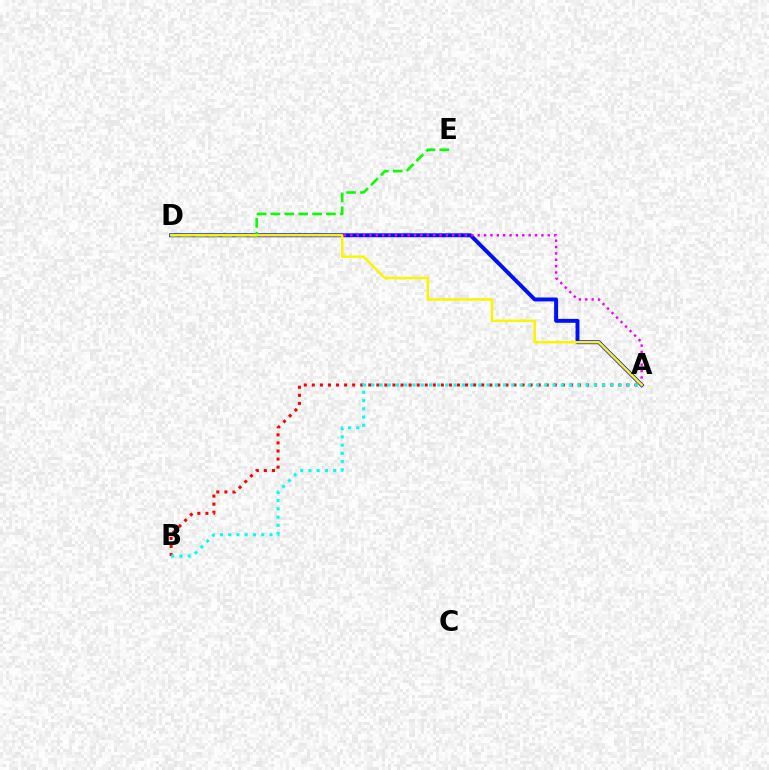{('A', 'D'): [{'color': '#0010ff', 'line_style': 'solid', 'thickness': 2.83}, {'color': '#ee00ff', 'line_style': 'dotted', 'thickness': 1.73}, {'color': '#fcf500', 'line_style': 'solid', 'thickness': 1.81}], ('D', 'E'): [{'color': '#08ff00', 'line_style': 'dashed', 'thickness': 1.88}], ('A', 'B'): [{'color': '#ff0000', 'line_style': 'dotted', 'thickness': 2.19}, {'color': '#00fff6', 'line_style': 'dotted', 'thickness': 2.24}]}